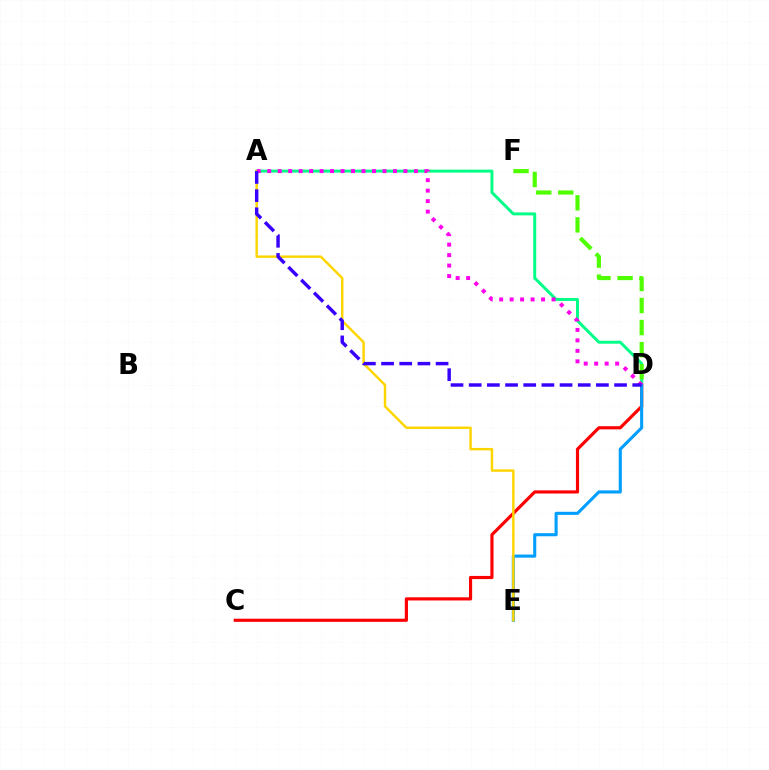{('A', 'D'): [{'color': '#00ff86', 'line_style': 'solid', 'thickness': 2.13}, {'color': '#ff00ed', 'line_style': 'dotted', 'thickness': 2.85}, {'color': '#3700ff', 'line_style': 'dashed', 'thickness': 2.47}], ('D', 'F'): [{'color': '#4fff00', 'line_style': 'dashed', 'thickness': 3.0}], ('C', 'D'): [{'color': '#ff0000', 'line_style': 'solid', 'thickness': 2.27}], ('D', 'E'): [{'color': '#009eff', 'line_style': 'solid', 'thickness': 2.22}], ('A', 'E'): [{'color': '#ffd500', 'line_style': 'solid', 'thickness': 1.76}]}